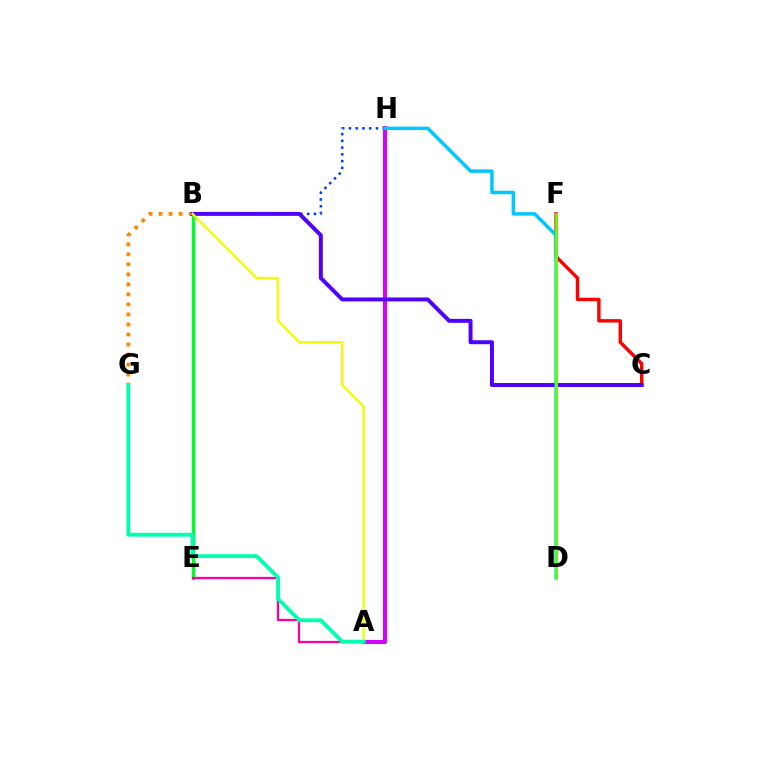{('B', 'G'): [{'color': '#ff8800', 'line_style': 'dotted', 'thickness': 2.72}], ('C', 'F'): [{'color': '#ff0000', 'line_style': 'solid', 'thickness': 2.45}], ('A', 'H'): [{'color': '#d600ff', 'line_style': 'solid', 'thickness': 2.92}], ('B', 'H'): [{'color': '#003fff', 'line_style': 'dotted', 'thickness': 1.83}], ('B', 'E'): [{'color': '#00ff27', 'line_style': 'solid', 'thickness': 2.47}], ('A', 'E'): [{'color': '#ff00a0', 'line_style': 'solid', 'thickness': 1.66}], ('B', 'C'): [{'color': '#4f00ff', 'line_style': 'solid', 'thickness': 2.85}], ('A', 'B'): [{'color': '#eeff00', 'line_style': 'solid', 'thickness': 1.71}], ('A', 'G'): [{'color': '#00ffaf', 'line_style': 'solid', 'thickness': 2.77}], ('D', 'H'): [{'color': '#00c7ff', 'line_style': 'solid', 'thickness': 2.51}], ('D', 'F'): [{'color': '#66ff00', 'line_style': 'solid', 'thickness': 1.98}]}